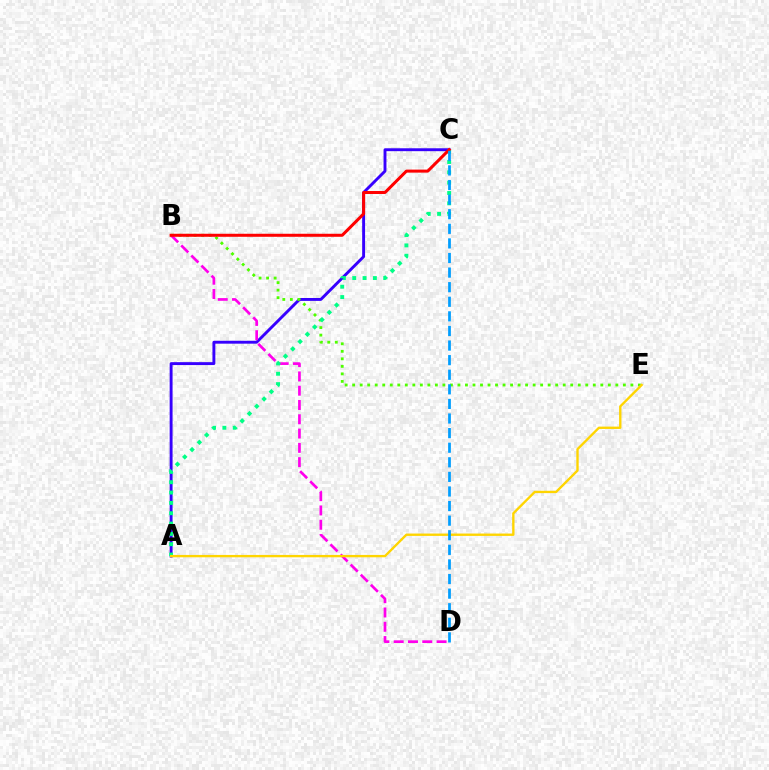{('A', 'C'): [{'color': '#3700ff', 'line_style': 'solid', 'thickness': 2.09}, {'color': '#00ff86', 'line_style': 'dotted', 'thickness': 2.81}], ('B', 'E'): [{'color': '#4fff00', 'line_style': 'dotted', 'thickness': 2.04}], ('B', 'D'): [{'color': '#ff00ed', 'line_style': 'dashed', 'thickness': 1.94}], ('B', 'C'): [{'color': '#ff0000', 'line_style': 'solid', 'thickness': 2.18}], ('A', 'E'): [{'color': '#ffd500', 'line_style': 'solid', 'thickness': 1.7}], ('C', 'D'): [{'color': '#009eff', 'line_style': 'dashed', 'thickness': 1.98}]}